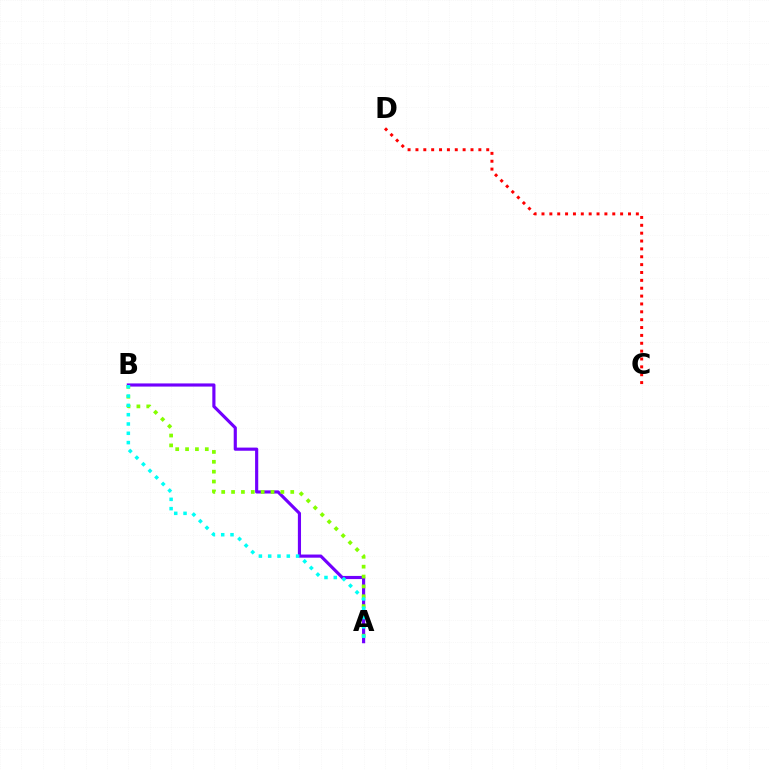{('A', 'B'): [{'color': '#7200ff', 'line_style': 'solid', 'thickness': 2.27}, {'color': '#84ff00', 'line_style': 'dotted', 'thickness': 2.68}, {'color': '#00fff6', 'line_style': 'dotted', 'thickness': 2.53}], ('C', 'D'): [{'color': '#ff0000', 'line_style': 'dotted', 'thickness': 2.14}]}